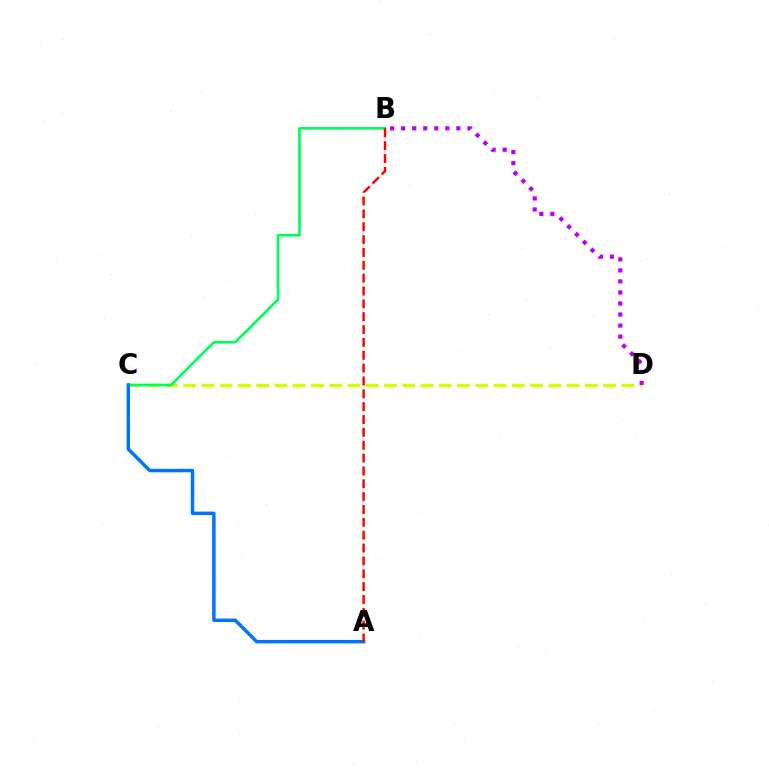{('C', 'D'): [{'color': '#d1ff00', 'line_style': 'dashed', 'thickness': 2.48}], ('B', 'C'): [{'color': '#00ff5c', 'line_style': 'solid', 'thickness': 1.93}], ('B', 'D'): [{'color': '#b900ff', 'line_style': 'dotted', 'thickness': 3.0}], ('A', 'C'): [{'color': '#0074ff', 'line_style': 'solid', 'thickness': 2.49}], ('A', 'B'): [{'color': '#ff0000', 'line_style': 'dashed', 'thickness': 1.75}]}